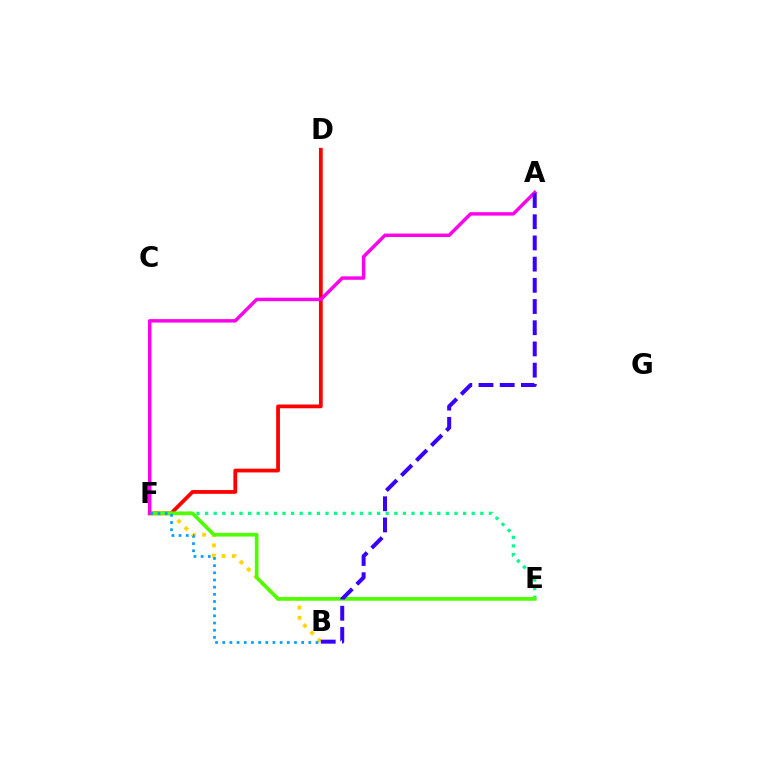{('E', 'F'): [{'color': '#00ff86', 'line_style': 'dotted', 'thickness': 2.34}, {'color': '#4fff00', 'line_style': 'solid', 'thickness': 2.65}], ('D', 'F'): [{'color': '#ff0000', 'line_style': 'solid', 'thickness': 2.71}], ('B', 'F'): [{'color': '#ffd500', 'line_style': 'dotted', 'thickness': 2.78}, {'color': '#009eff', 'line_style': 'dotted', 'thickness': 1.95}], ('A', 'F'): [{'color': '#ff00ed', 'line_style': 'solid', 'thickness': 2.48}], ('A', 'B'): [{'color': '#3700ff', 'line_style': 'dashed', 'thickness': 2.88}]}